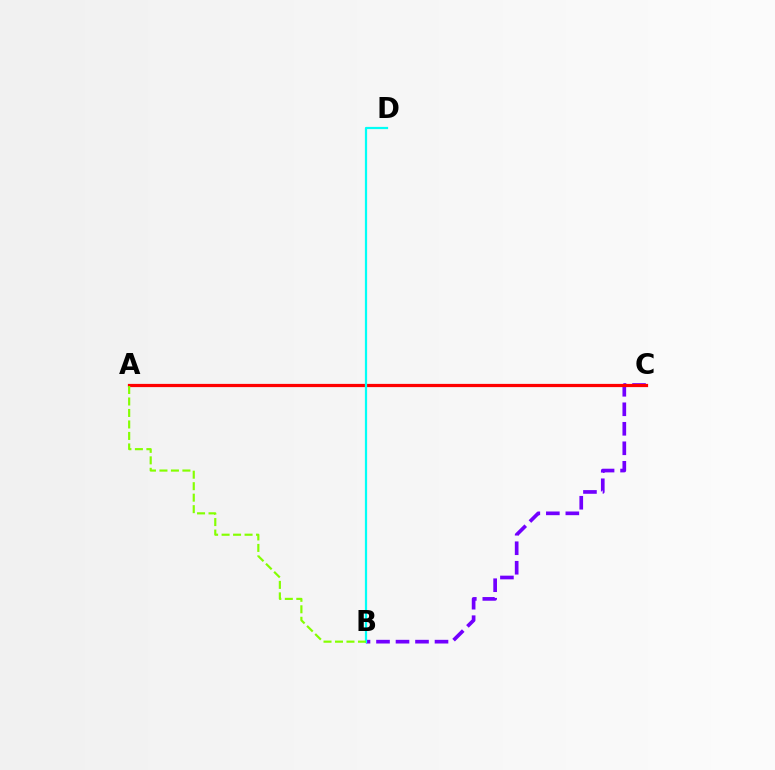{('B', 'C'): [{'color': '#7200ff', 'line_style': 'dashed', 'thickness': 2.65}], ('A', 'C'): [{'color': '#ff0000', 'line_style': 'solid', 'thickness': 2.32}], ('B', 'D'): [{'color': '#00fff6', 'line_style': 'solid', 'thickness': 1.6}], ('A', 'B'): [{'color': '#84ff00', 'line_style': 'dashed', 'thickness': 1.56}]}